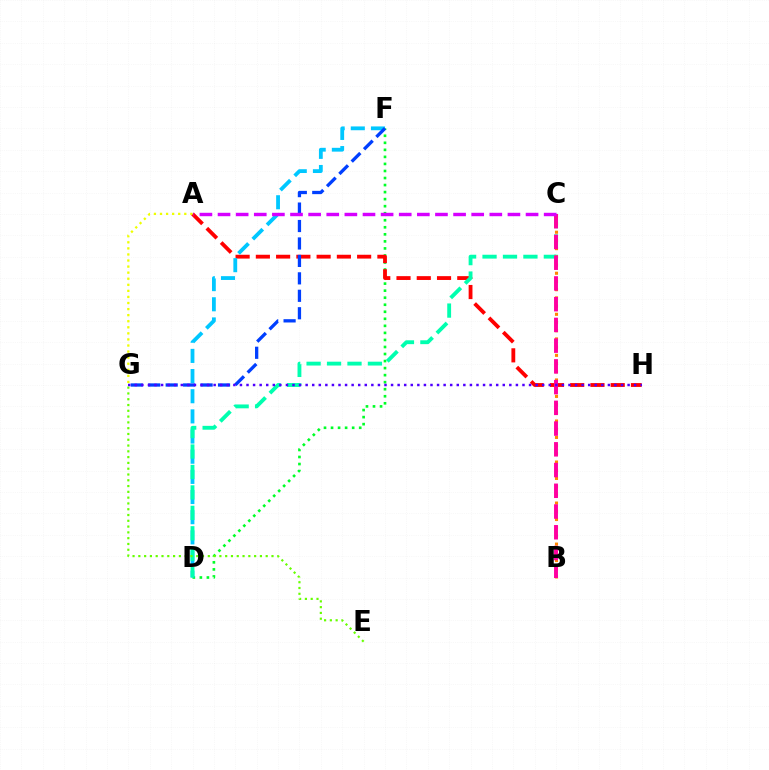{('D', 'F'): [{'color': '#00ff27', 'line_style': 'dotted', 'thickness': 1.91}, {'color': '#00c7ff', 'line_style': 'dashed', 'thickness': 2.74}], ('A', 'H'): [{'color': '#ff0000', 'line_style': 'dashed', 'thickness': 2.75}], ('C', 'D'): [{'color': '#00ffaf', 'line_style': 'dashed', 'thickness': 2.78}], ('B', 'C'): [{'color': '#ff8800', 'line_style': 'dotted', 'thickness': 2.23}, {'color': '#ff00a0', 'line_style': 'dashed', 'thickness': 2.82}], ('F', 'G'): [{'color': '#003fff', 'line_style': 'dashed', 'thickness': 2.37}], ('E', 'G'): [{'color': '#66ff00', 'line_style': 'dotted', 'thickness': 1.57}], ('A', 'C'): [{'color': '#d600ff', 'line_style': 'dashed', 'thickness': 2.46}], ('G', 'H'): [{'color': '#4f00ff', 'line_style': 'dotted', 'thickness': 1.79}], ('A', 'G'): [{'color': '#eeff00', 'line_style': 'dotted', 'thickness': 1.65}]}